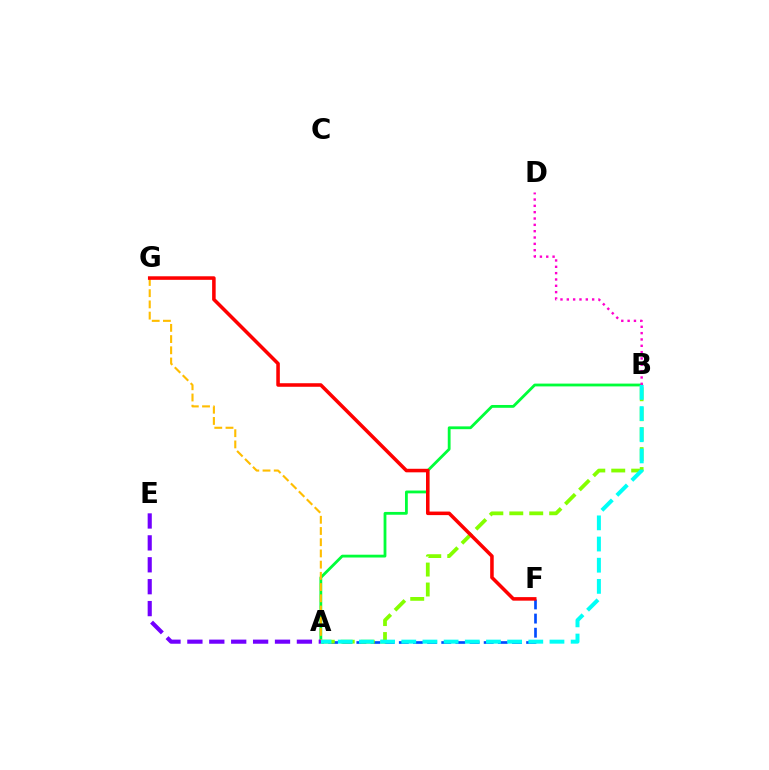{('A', 'F'): [{'color': '#004bff', 'line_style': 'dashed', 'thickness': 1.92}], ('A', 'B'): [{'color': '#00ff39', 'line_style': 'solid', 'thickness': 2.02}, {'color': '#84ff00', 'line_style': 'dashed', 'thickness': 2.71}, {'color': '#00fff6', 'line_style': 'dashed', 'thickness': 2.88}], ('A', 'G'): [{'color': '#ffbd00', 'line_style': 'dashed', 'thickness': 1.52}], ('B', 'D'): [{'color': '#ff00cf', 'line_style': 'dotted', 'thickness': 1.72}], ('A', 'E'): [{'color': '#7200ff', 'line_style': 'dashed', 'thickness': 2.98}], ('F', 'G'): [{'color': '#ff0000', 'line_style': 'solid', 'thickness': 2.55}]}